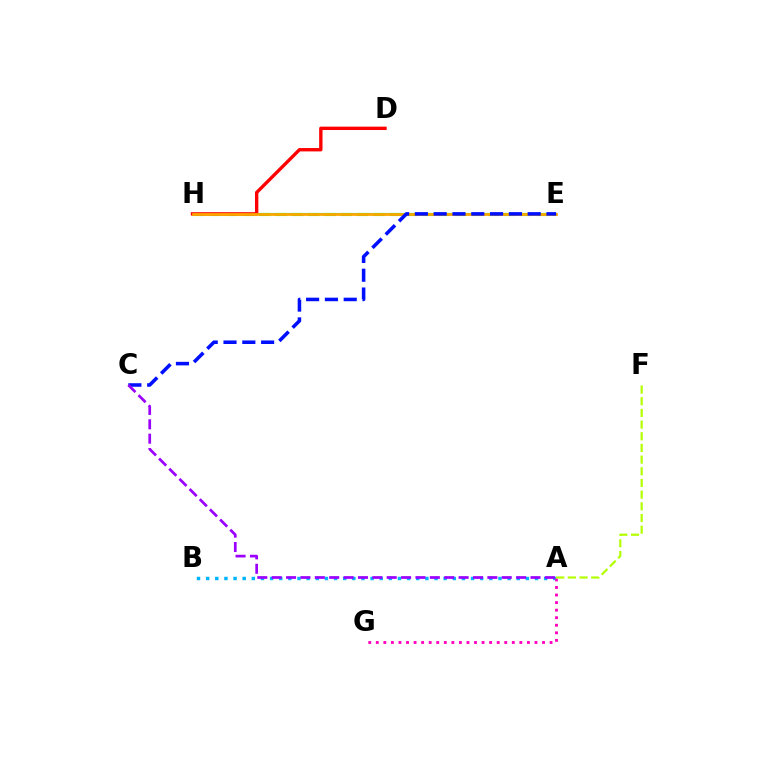{('E', 'H'): [{'color': '#00ff9d', 'line_style': 'solid', 'thickness': 1.51}, {'color': '#08ff00', 'line_style': 'dashed', 'thickness': 2.22}, {'color': '#ffa500', 'line_style': 'solid', 'thickness': 1.98}], ('A', 'B'): [{'color': '#00b5ff', 'line_style': 'dotted', 'thickness': 2.48}], ('A', 'G'): [{'color': '#ff00bd', 'line_style': 'dotted', 'thickness': 2.05}], ('D', 'H'): [{'color': '#ff0000', 'line_style': 'solid', 'thickness': 2.42}], ('C', 'E'): [{'color': '#0010ff', 'line_style': 'dashed', 'thickness': 2.55}], ('A', 'C'): [{'color': '#9b00ff', 'line_style': 'dashed', 'thickness': 1.95}], ('A', 'F'): [{'color': '#b3ff00', 'line_style': 'dashed', 'thickness': 1.59}]}